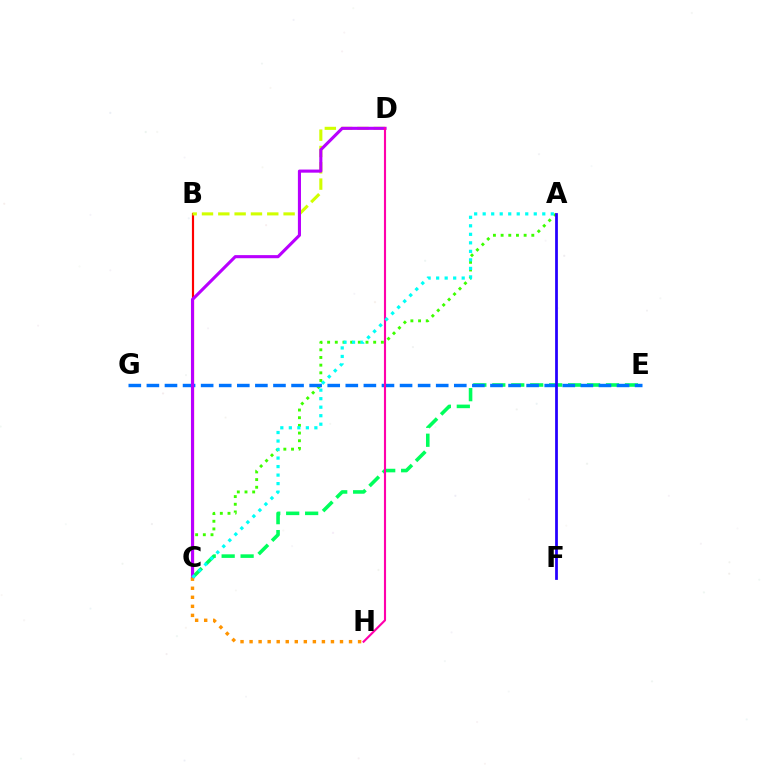{('C', 'E'): [{'color': '#00ff5c', 'line_style': 'dashed', 'thickness': 2.57}], ('B', 'C'): [{'color': '#ff0000', 'line_style': 'solid', 'thickness': 1.56}], ('B', 'D'): [{'color': '#d1ff00', 'line_style': 'dashed', 'thickness': 2.22}], ('A', 'C'): [{'color': '#3dff00', 'line_style': 'dotted', 'thickness': 2.09}, {'color': '#00fff6', 'line_style': 'dotted', 'thickness': 2.31}], ('E', 'G'): [{'color': '#0074ff', 'line_style': 'dashed', 'thickness': 2.46}], ('C', 'D'): [{'color': '#b900ff', 'line_style': 'solid', 'thickness': 2.23}], ('C', 'H'): [{'color': '#ff9400', 'line_style': 'dotted', 'thickness': 2.46}], ('D', 'H'): [{'color': '#ff00ac', 'line_style': 'solid', 'thickness': 1.53}], ('A', 'F'): [{'color': '#2500ff', 'line_style': 'solid', 'thickness': 1.99}]}